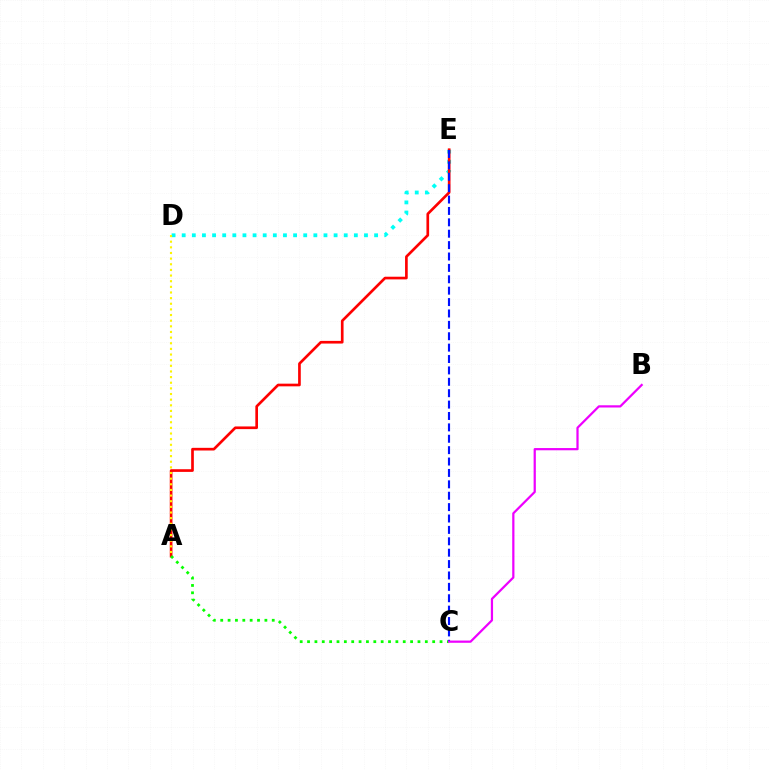{('D', 'E'): [{'color': '#00fff6', 'line_style': 'dotted', 'thickness': 2.75}], ('A', 'E'): [{'color': '#ff0000', 'line_style': 'solid', 'thickness': 1.92}], ('A', 'C'): [{'color': '#08ff00', 'line_style': 'dotted', 'thickness': 2.0}], ('A', 'D'): [{'color': '#fcf500', 'line_style': 'dotted', 'thickness': 1.53}], ('C', 'E'): [{'color': '#0010ff', 'line_style': 'dashed', 'thickness': 1.55}], ('B', 'C'): [{'color': '#ee00ff', 'line_style': 'solid', 'thickness': 1.6}]}